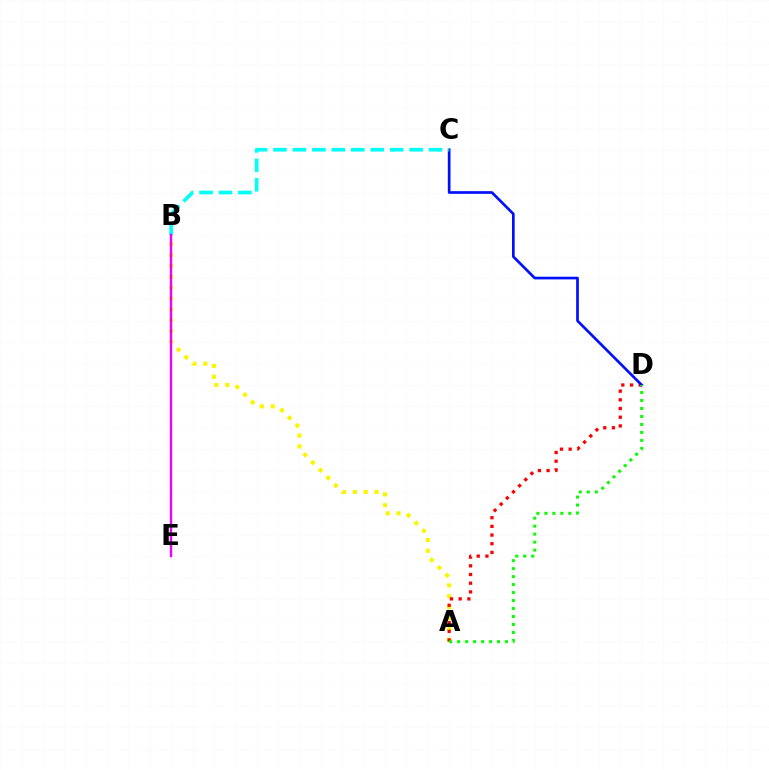{('A', 'B'): [{'color': '#fcf500', 'line_style': 'dotted', 'thickness': 2.95}], ('A', 'D'): [{'color': '#ff0000', 'line_style': 'dotted', 'thickness': 2.36}, {'color': '#08ff00', 'line_style': 'dotted', 'thickness': 2.17}], ('C', 'D'): [{'color': '#0010ff', 'line_style': 'solid', 'thickness': 1.93}], ('B', 'C'): [{'color': '#00fff6', 'line_style': 'dashed', 'thickness': 2.64}], ('B', 'E'): [{'color': '#ee00ff', 'line_style': 'solid', 'thickness': 1.73}]}